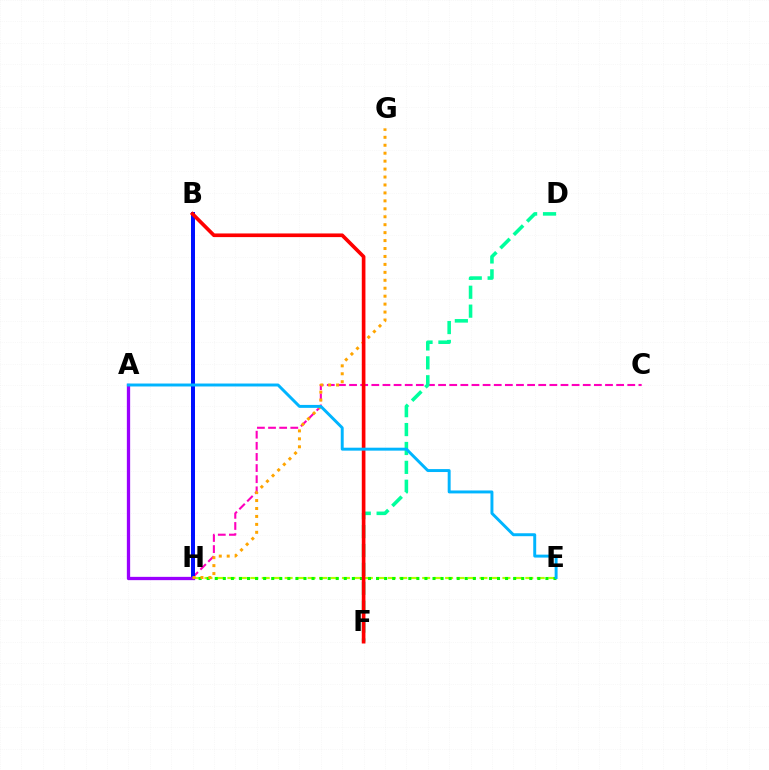{('C', 'H'): [{'color': '#ff00bd', 'line_style': 'dashed', 'thickness': 1.51}], ('E', 'H'): [{'color': '#b3ff00', 'line_style': 'dashed', 'thickness': 1.56}, {'color': '#08ff00', 'line_style': 'dotted', 'thickness': 2.19}], ('B', 'H'): [{'color': '#0010ff', 'line_style': 'solid', 'thickness': 2.87}], ('A', 'H'): [{'color': '#9b00ff', 'line_style': 'solid', 'thickness': 2.37}], ('G', 'H'): [{'color': '#ffa500', 'line_style': 'dotted', 'thickness': 2.16}], ('D', 'F'): [{'color': '#00ff9d', 'line_style': 'dashed', 'thickness': 2.57}], ('B', 'F'): [{'color': '#ff0000', 'line_style': 'solid', 'thickness': 2.63}], ('A', 'E'): [{'color': '#00b5ff', 'line_style': 'solid', 'thickness': 2.12}]}